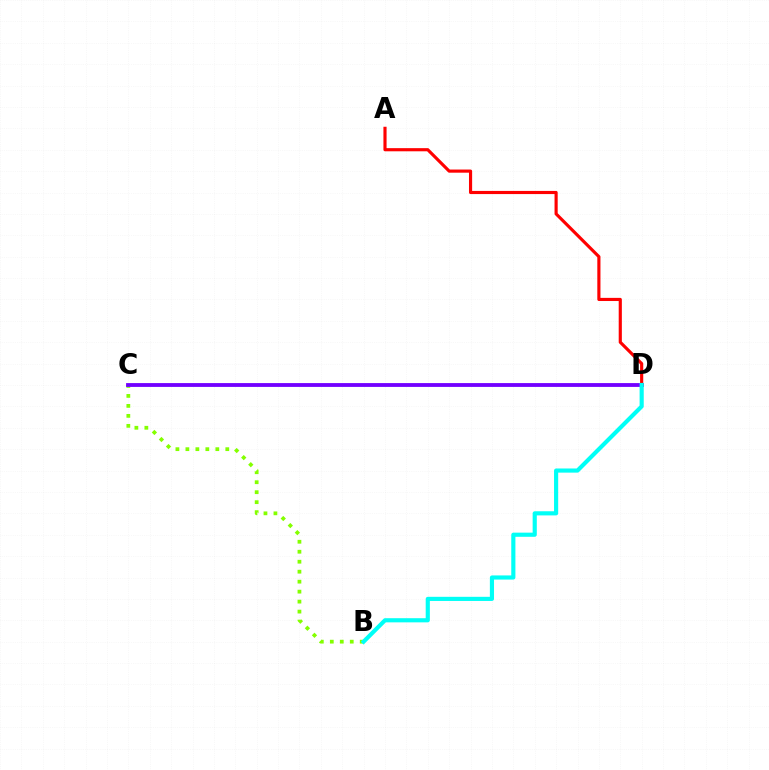{('B', 'C'): [{'color': '#84ff00', 'line_style': 'dotted', 'thickness': 2.71}], ('C', 'D'): [{'color': '#7200ff', 'line_style': 'solid', 'thickness': 2.75}], ('A', 'D'): [{'color': '#ff0000', 'line_style': 'solid', 'thickness': 2.27}], ('B', 'D'): [{'color': '#00fff6', 'line_style': 'solid', 'thickness': 2.99}]}